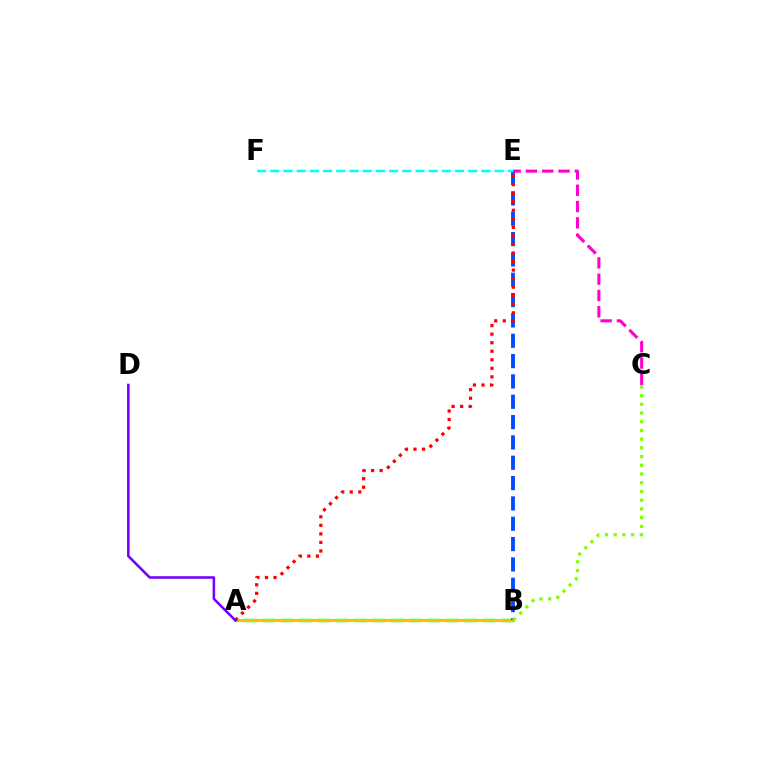{('A', 'B'): [{'color': '#00ff39', 'line_style': 'dashed', 'thickness': 2.49}, {'color': '#ffbd00', 'line_style': 'solid', 'thickness': 2.17}], ('B', 'E'): [{'color': '#004bff', 'line_style': 'dashed', 'thickness': 2.76}], ('E', 'F'): [{'color': '#00fff6', 'line_style': 'dashed', 'thickness': 1.79}], ('B', 'C'): [{'color': '#84ff00', 'line_style': 'dotted', 'thickness': 2.37}], ('A', 'E'): [{'color': '#ff0000', 'line_style': 'dotted', 'thickness': 2.32}], ('A', 'D'): [{'color': '#7200ff', 'line_style': 'solid', 'thickness': 1.84}], ('C', 'E'): [{'color': '#ff00cf', 'line_style': 'dashed', 'thickness': 2.21}]}